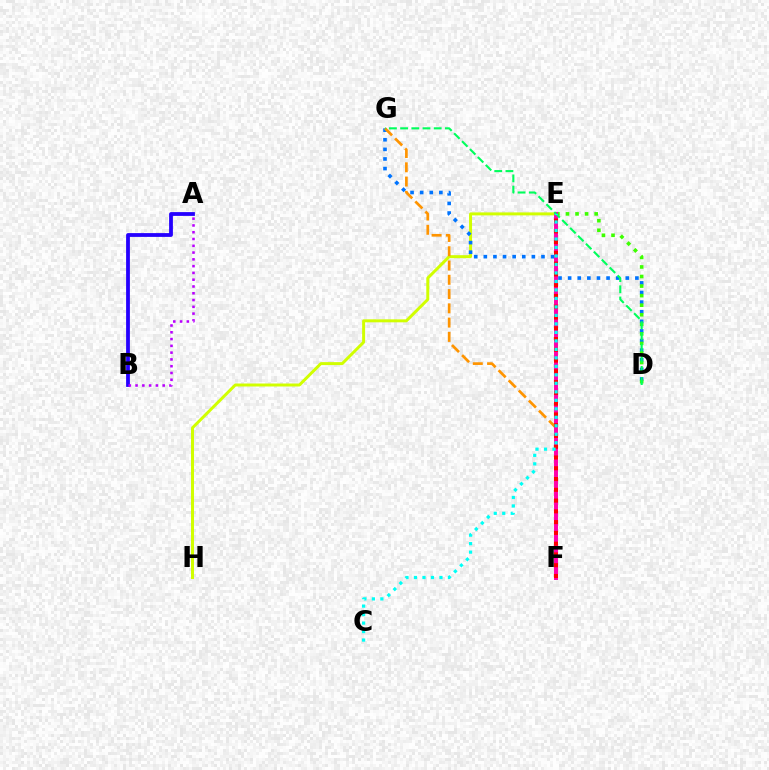{('E', 'H'): [{'color': '#d1ff00', 'line_style': 'solid', 'thickness': 2.14}], ('D', 'G'): [{'color': '#0074ff', 'line_style': 'dotted', 'thickness': 2.61}, {'color': '#00ff5c', 'line_style': 'dashed', 'thickness': 1.52}], ('F', 'G'): [{'color': '#ff9400', 'line_style': 'dashed', 'thickness': 1.94}], ('D', 'E'): [{'color': '#3dff00', 'line_style': 'dotted', 'thickness': 2.6}], ('E', 'F'): [{'color': '#ff00ac', 'line_style': 'solid', 'thickness': 2.84}, {'color': '#ff0000', 'line_style': 'dotted', 'thickness': 2.93}], ('A', 'B'): [{'color': '#2500ff', 'line_style': 'solid', 'thickness': 2.73}, {'color': '#b900ff', 'line_style': 'dotted', 'thickness': 1.84}], ('C', 'E'): [{'color': '#00fff6', 'line_style': 'dotted', 'thickness': 2.31}]}